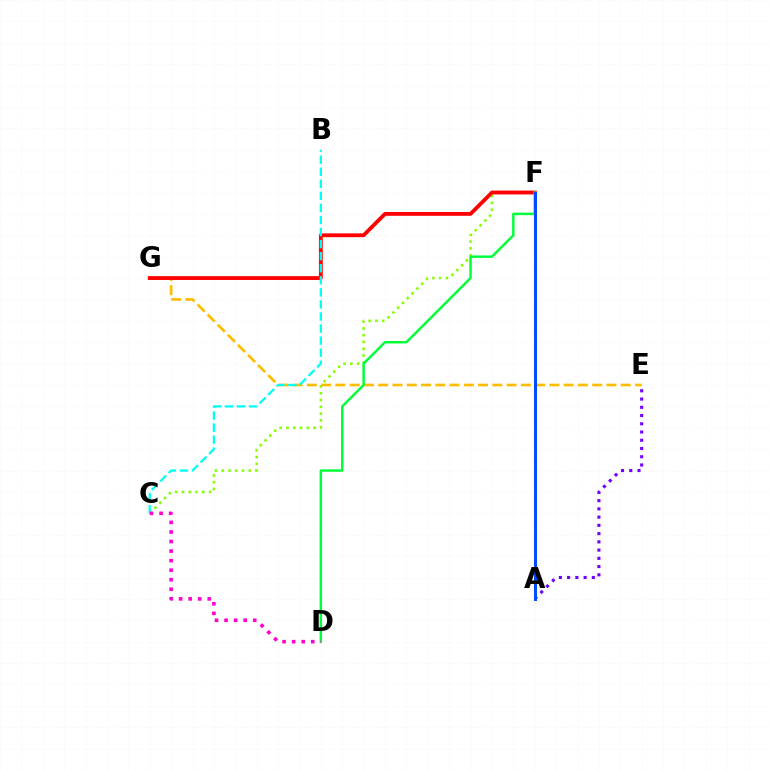{('A', 'E'): [{'color': '#7200ff', 'line_style': 'dotted', 'thickness': 2.24}], ('C', 'F'): [{'color': '#84ff00', 'line_style': 'dotted', 'thickness': 1.85}], ('E', 'G'): [{'color': '#ffbd00', 'line_style': 'dashed', 'thickness': 1.94}], ('F', 'G'): [{'color': '#ff0000', 'line_style': 'solid', 'thickness': 2.76}], ('D', 'F'): [{'color': '#00ff39', 'line_style': 'solid', 'thickness': 1.77}], ('B', 'C'): [{'color': '#00fff6', 'line_style': 'dashed', 'thickness': 1.64}], ('C', 'D'): [{'color': '#ff00cf', 'line_style': 'dotted', 'thickness': 2.6}], ('A', 'F'): [{'color': '#004bff', 'line_style': 'solid', 'thickness': 2.15}]}